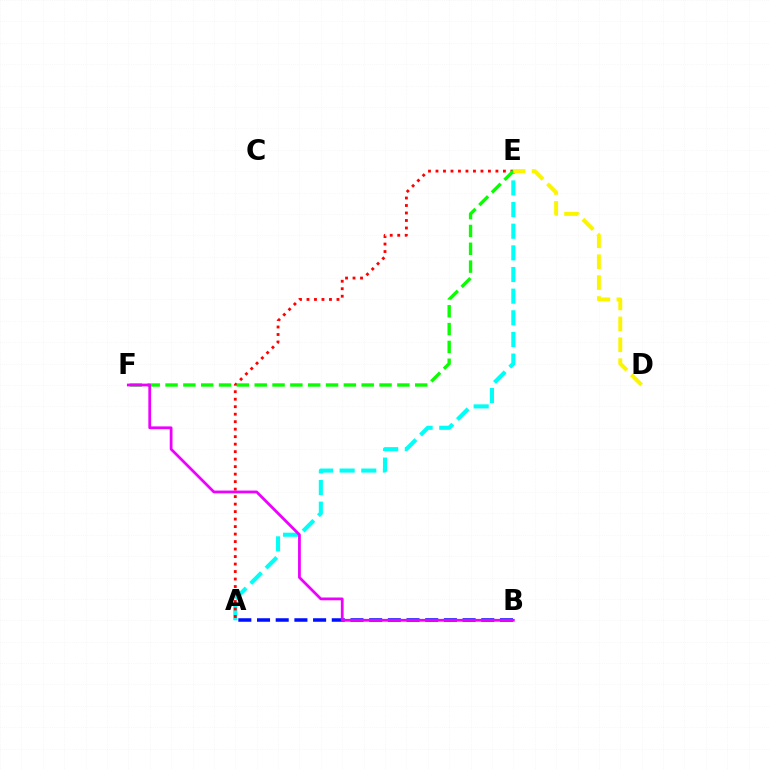{('A', 'B'): [{'color': '#0010ff', 'line_style': 'dashed', 'thickness': 2.54}], ('A', 'E'): [{'color': '#00fff6', 'line_style': 'dashed', 'thickness': 2.94}, {'color': '#ff0000', 'line_style': 'dotted', 'thickness': 2.04}], ('E', 'F'): [{'color': '#08ff00', 'line_style': 'dashed', 'thickness': 2.42}], ('D', 'E'): [{'color': '#fcf500', 'line_style': 'dashed', 'thickness': 2.84}], ('B', 'F'): [{'color': '#ee00ff', 'line_style': 'solid', 'thickness': 2.0}]}